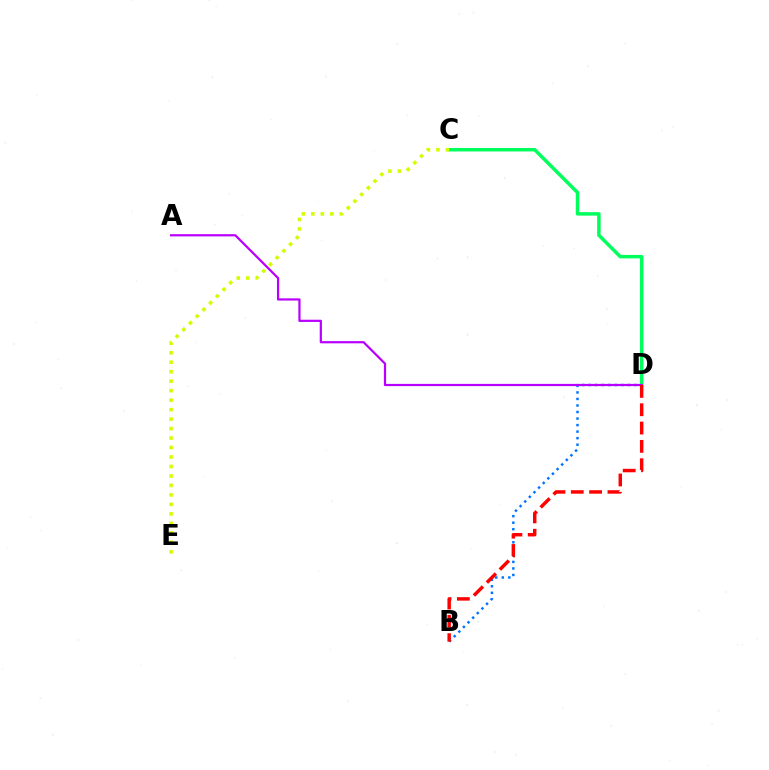{('B', 'D'): [{'color': '#0074ff', 'line_style': 'dotted', 'thickness': 1.78}, {'color': '#ff0000', 'line_style': 'dashed', 'thickness': 2.49}], ('C', 'D'): [{'color': '#00ff5c', 'line_style': 'solid', 'thickness': 2.5}], ('C', 'E'): [{'color': '#d1ff00', 'line_style': 'dotted', 'thickness': 2.57}], ('A', 'D'): [{'color': '#b900ff', 'line_style': 'solid', 'thickness': 1.6}]}